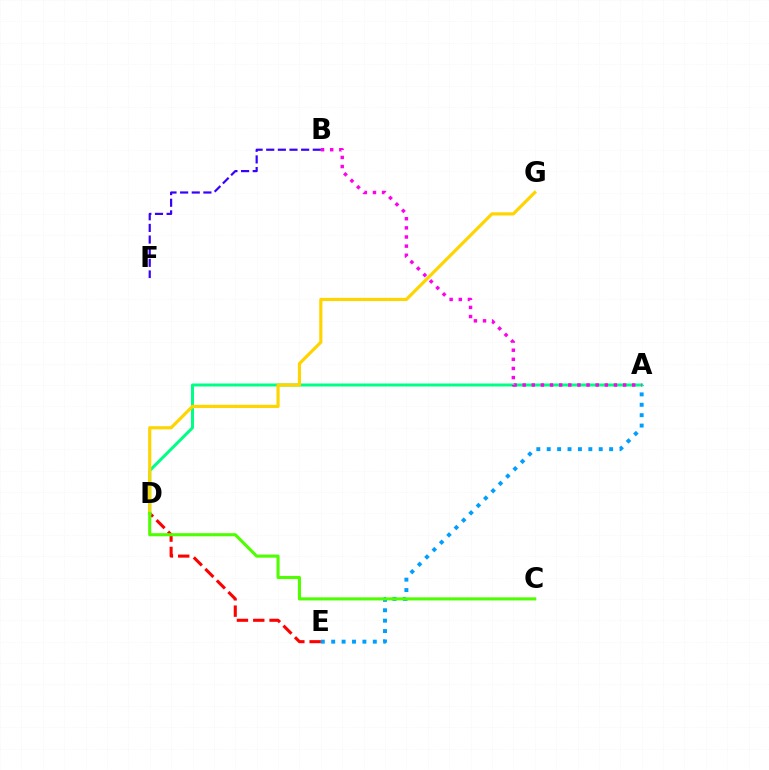{('A', 'E'): [{'color': '#009eff', 'line_style': 'dotted', 'thickness': 2.83}], ('D', 'E'): [{'color': '#ff0000', 'line_style': 'dashed', 'thickness': 2.22}], ('A', 'D'): [{'color': '#00ff86', 'line_style': 'solid', 'thickness': 2.16}], ('D', 'G'): [{'color': '#ffd500', 'line_style': 'solid', 'thickness': 2.28}], ('C', 'D'): [{'color': '#4fff00', 'line_style': 'solid', 'thickness': 2.23}], ('A', 'B'): [{'color': '#ff00ed', 'line_style': 'dotted', 'thickness': 2.48}], ('B', 'F'): [{'color': '#3700ff', 'line_style': 'dashed', 'thickness': 1.58}]}